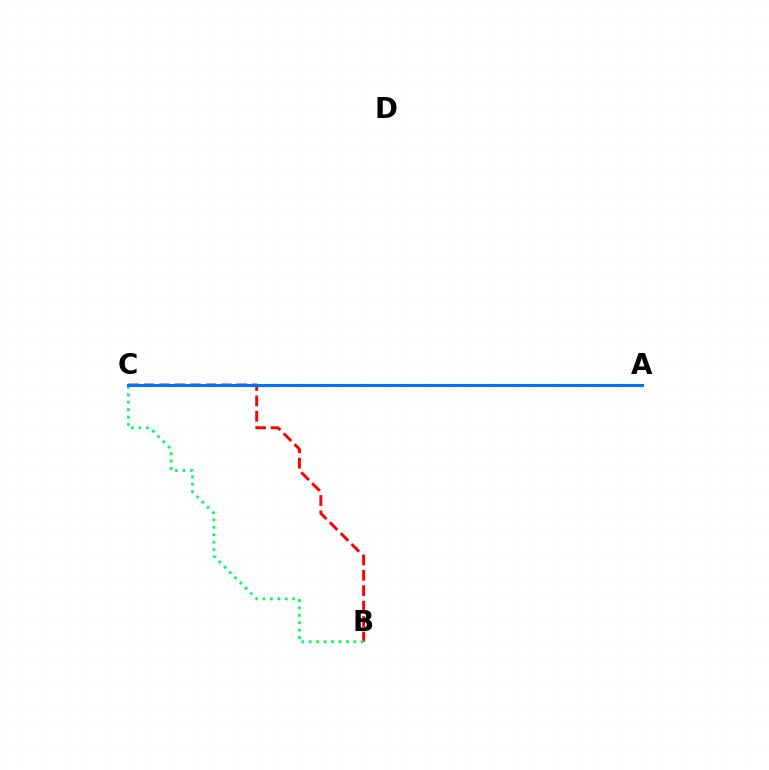{('A', 'C'): [{'color': '#d1ff00', 'line_style': 'dashed', 'thickness': 1.97}, {'color': '#b900ff', 'line_style': 'dotted', 'thickness': 2.11}, {'color': '#0074ff', 'line_style': 'solid', 'thickness': 2.2}], ('B', 'C'): [{'color': '#ff0000', 'line_style': 'dashed', 'thickness': 2.09}, {'color': '#00ff5c', 'line_style': 'dotted', 'thickness': 2.02}]}